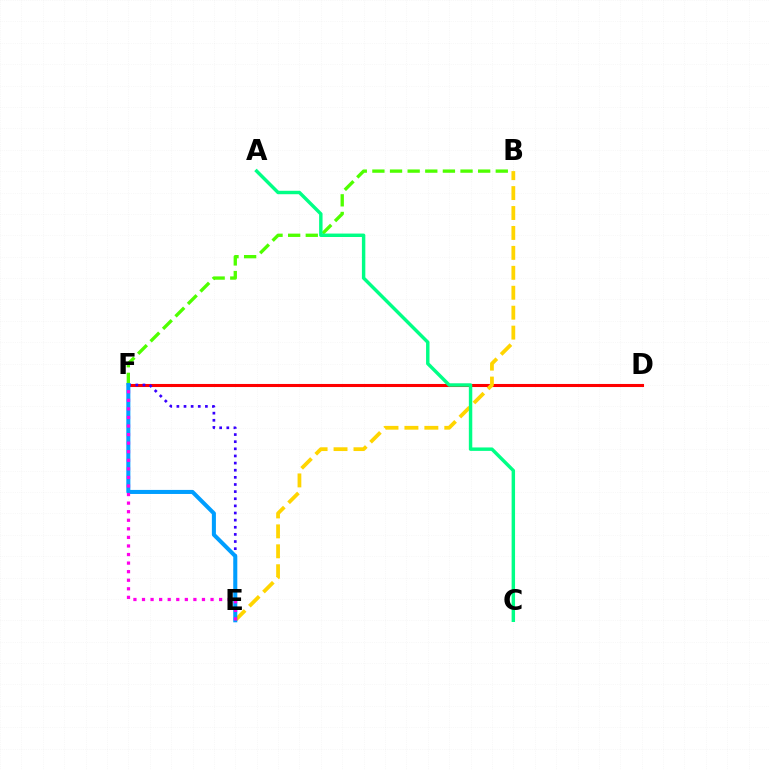{('B', 'F'): [{'color': '#4fff00', 'line_style': 'dashed', 'thickness': 2.39}], ('D', 'F'): [{'color': '#ff0000', 'line_style': 'solid', 'thickness': 2.21}], ('B', 'E'): [{'color': '#ffd500', 'line_style': 'dashed', 'thickness': 2.71}], ('E', 'F'): [{'color': '#3700ff', 'line_style': 'dotted', 'thickness': 1.94}, {'color': '#009eff', 'line_style': 'solid', 'thickness': 2.91}, {'color': '#ff00ed', 'line_style': 'dotted', 'thickness': 2.33}], ('A', 'C'): [{'color': '#00ff86', 'line_style': 'solid', 'thickness': 2.47}]}